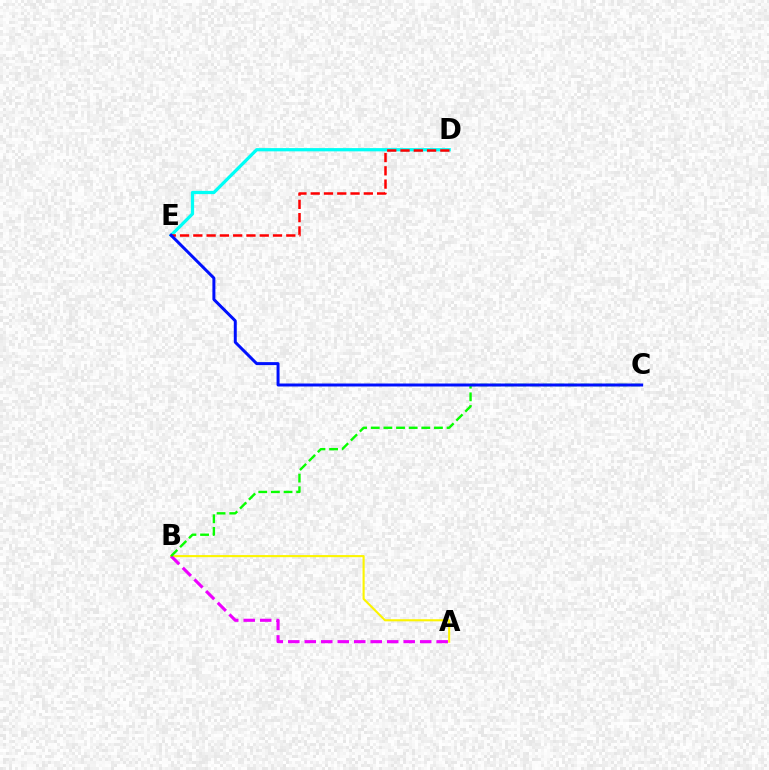{('D', 'E'): [{'color': '#00fff6', 'line_style': 'solid', 'thickness': 2.34}, {'color': '#ff0000', 'line_style': 'dashed', 'thickness': 1.8}], ('A', 'B'): [{'color': '#fcf500', 'line_style': 'solid', 'thickness': 1.52}, {'color': '#ee00ff', 'line_style': 'dashed', 'thickness': 2.24}], ('B', 'C'): [{'color': '#08ff00', 'line_style': 'dashed', 'thickness': 1.72}], ('C', 'E'): [{'color': '#0010ff', 'line_style': 'solid', 'thickness': 2.14}]}